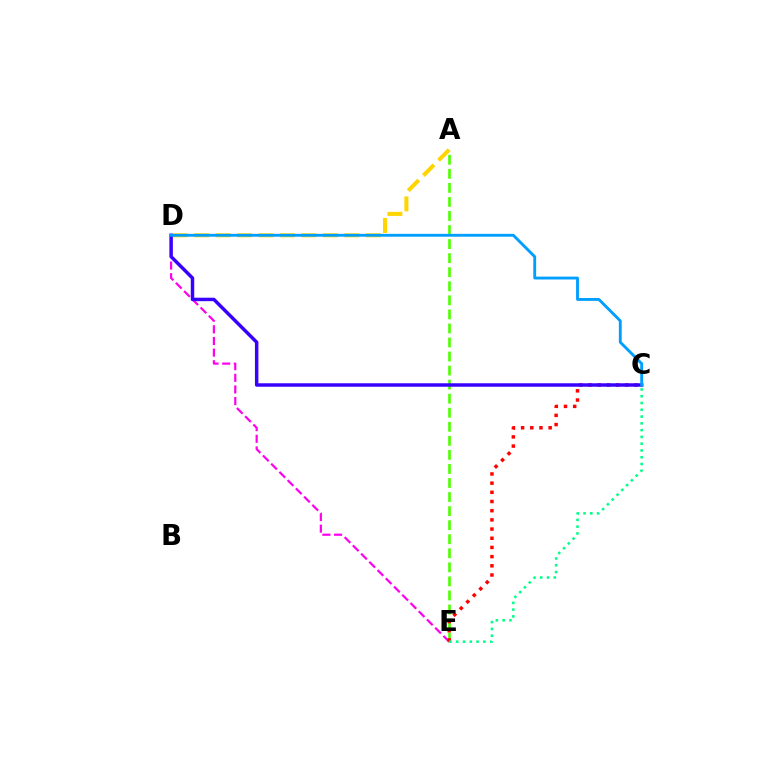{('A', 'E'): [{'color': '#4fff00', 'line_style': 'dashed', 'thickness': 1.91}], ('D', 'E'): [{'color': '#ff00ed', 'line_style': 'dashed', 'thickness': 1.58}], ('A', 'D'): [{'color': '#ffd500', 'line_style': 'dashed', 'thickness': 2.92}], ('C', 'E'): [{'color': '#ff0000', 'line_style': 'dotted', 'thickness': 2.5}, {'color': '#00ff86', 'line_style': 'dotted', 'thickness': 1.84}], ('C', 'D'): [{'color': '#3700ff', 'line_style': 'solid', 'thickness': 2.49}, {'color': '#009eff', 'line_style': 'solid', 'thickness': 2.06}]}